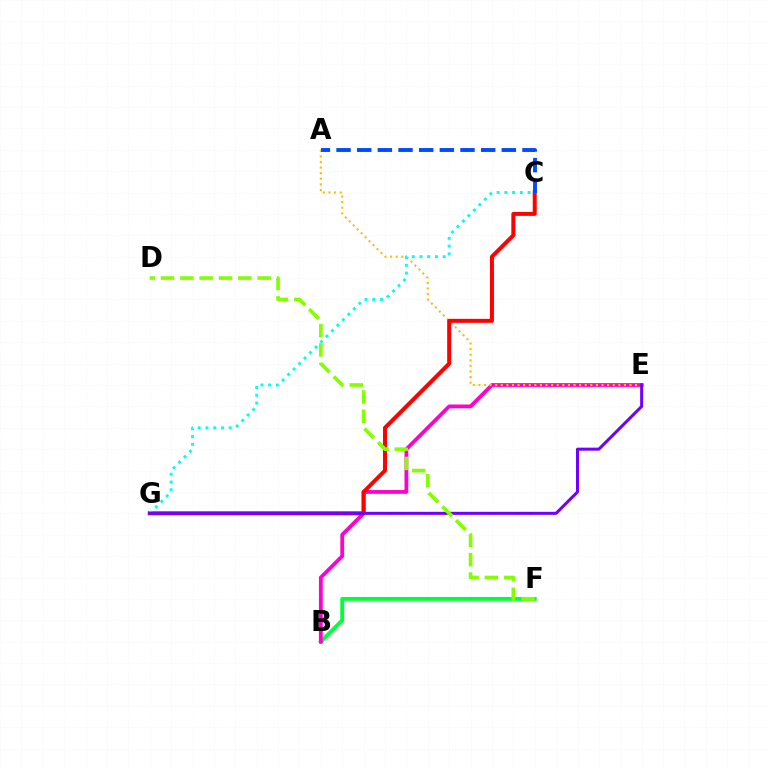{('B', 'F'): [{'color': '#00ff39', 'line_style': 'solid', 'thickness': 2.8}], ('B', 'E'): [{'color': '#ff00cf', 'line_style': 'solid', 'thickness': 2.73}], ('A', 'E'): [{'color': '#ffbd00', 'line_style': 'dotted', 'thickness': 1.52}], ('C', 'G'): [{'color': '#ff0000', 'line_style': 'solid', 'thickness': 2.86}, {'color': '#00fff6', 'line_style': 'dotted', 'thickness': 2.11}], ('A', 'C'): [{'color': '#004bff', 'line_style': 'dashed', 'thickness': 2.81}], ('E', 'G'): [{'color': '#7200ff', 'line_style': 'solid', 'thickness': 2.18}], ('D', 'F'): [{'color': '#84ff00', 'line_style': 'dashed', 'thickness': 2.63}]}